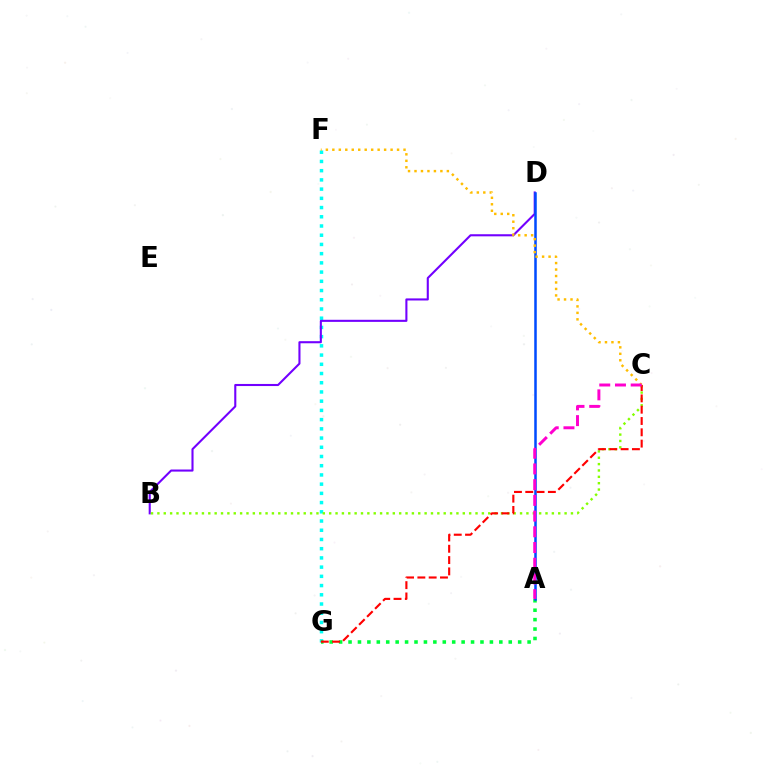{('F', 'G'): [{'color': '#00fff6', 'line_style': 'dotted', 'thickness': 2.5}], ('B', 'D'): [{'color': '#7200ff', 'line_style': 'solid', 'thickness': 1.51}], ('A', 'G'): [{'color': '#00ff39', 'line_style': 'dotted', 'thickness': 2.56}], ('A', 'D'): [{'color': '#004bff', 'line_style': 'solid', 'thickness': 1.82}], ('B', 'C'): [{'color': '#84ff00', 'line_style': 'dotted', 'thickness': 1.73}], ('C', 'F'): [{'color': '#ffbd00', 'line_style': 'dotted', 'thickness': 1.76}], ('C', 'G'): [{'color': '#ff0000', 'line_style': 'dashed', 'thickness': 1.54}], ('A', 'C'): [{'color': '#ff00cf', 'line_style': 'dashed', 'thickness': 2.13}]}